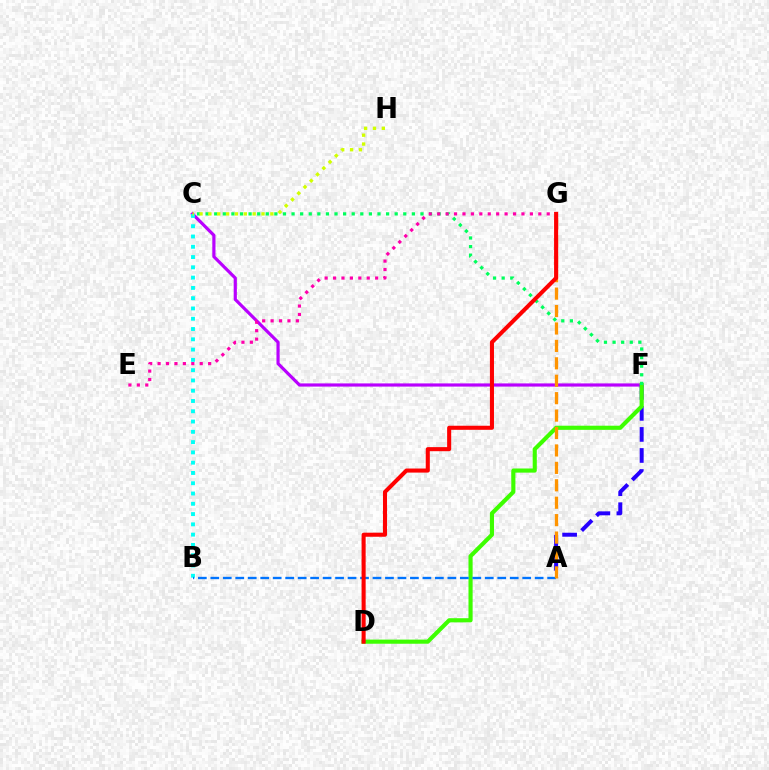{('C', 'F'): [{'color': '#b900ff', 'line_style': 'solid', 'thickness': 2.29}, {'color': '#00ff5c', 'line_style': 'dotted', 'thickness': 2.33}], ('B', 'C'): [{'color': '#00fff6', 'line_style': 'dotted', 'thickness': 2.79}], ('A', 'F'): [{'color': '#2500ff', 'line_style': 'dashed', 'thickness': 2.86}], ('D', 'F'): [{'color': '#3dff00', 'line_style': 'solid', 'thickness': 2.98}], ('A', 'B'): [{'color': '#0074ff', 'line_style': 'dashed', 'thickness': 1.69}], ('E', 'G'): [{'color': '#ff00ac', 'line_style': 'dotted', 'thickness': 2.29}], ('A', 'G'): [{'color': '#ff9400', 'line_style': 'dashed', 'thickness': 2.37}], ('D', 'G'): [{'color': '#ff0000', 'line_style': 'solid', 'thickness': 2.93}], ('C', 'H'): [{'color': '#d1ff00', 'line_style': 'dotted', 'thickness': 2.41}]}